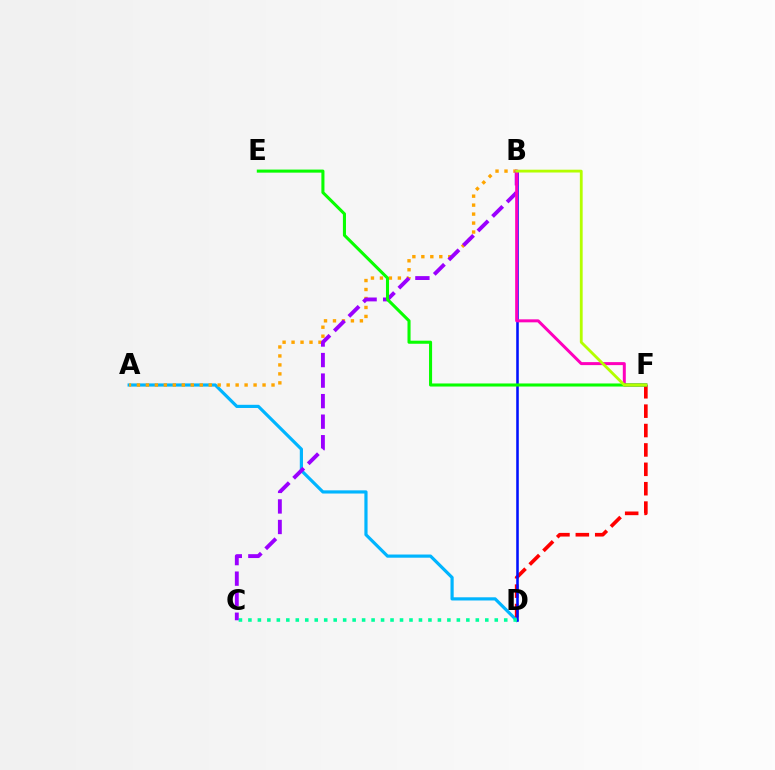{('A', 'D'): [{'color': '#00b5ff', 'line_style': 'solid', 'thickness': 2.29}], ('A', 'B'): [{'color': '#ffa500', 'line_style': 'dotted', 'thickness': 2.44}], ('D', 'F'): [{'color': '#ff0000', 'line_style': 'dashed', 'thickness': 2.63}], ('B', 'D'): [{'color': '#0010ff', 'line_style': 'solid', 'thickness': 1.85}], ('C', 'D'): [{'color': '#00ff9d', 'line_style': 'dotted', 'thickness': 2.57}], ('B', 'C'): [{'color': '#9b00ff', 'line_style': 'dashed', 'thickness': 2.79}], ('B', 'F'): [{'color': '#ff00bd', 'line_style': 'solid', 'thickness': 2.16}, {'color': '#b3ff00', 'line_style': 'solid', 'thickness': 2.02}], ('E', 'F'): [{'color': '#08ff00', 'line_style': 'solid', 'thickness': 2.21}]}